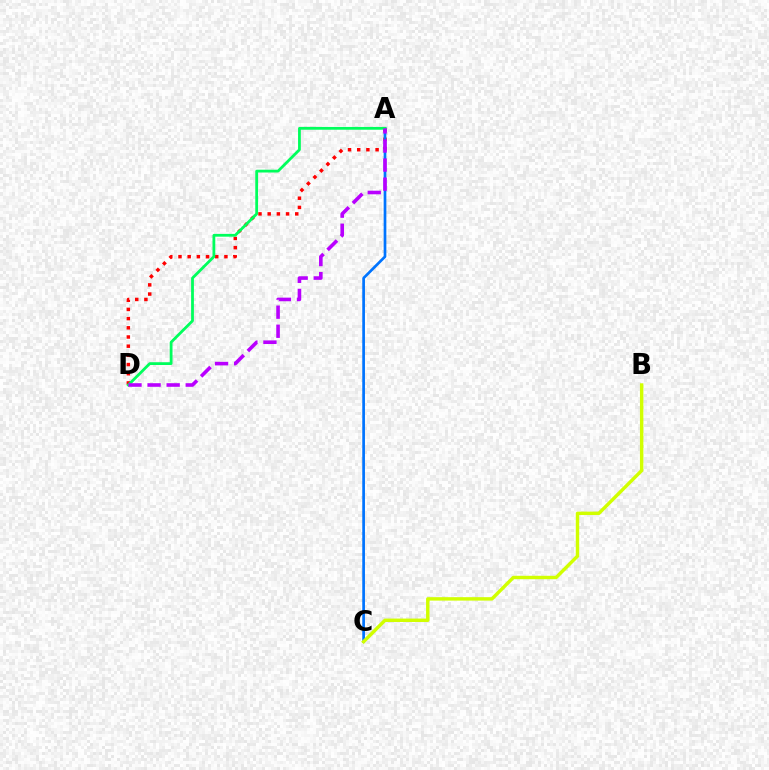{('A', 'D'): [{'color': '#ff0000', 'line_style': 'dotted', 'thickness': 2.5}, {'color': '#00ff5c', 'line_style': 'solid', 'thickness': 2.01}, {'color': '#b900ff', 'line_style': 'dashed', 'thickness': 2.59}], ('A', 'C'): [{'color': '#0074ff', 'line_style': 'solid', 'thickness': 1.94}], ('B', 'C'): [{'color': '#d1ff00', 'line_style': 'solid', 'thickness': 2.47}]}